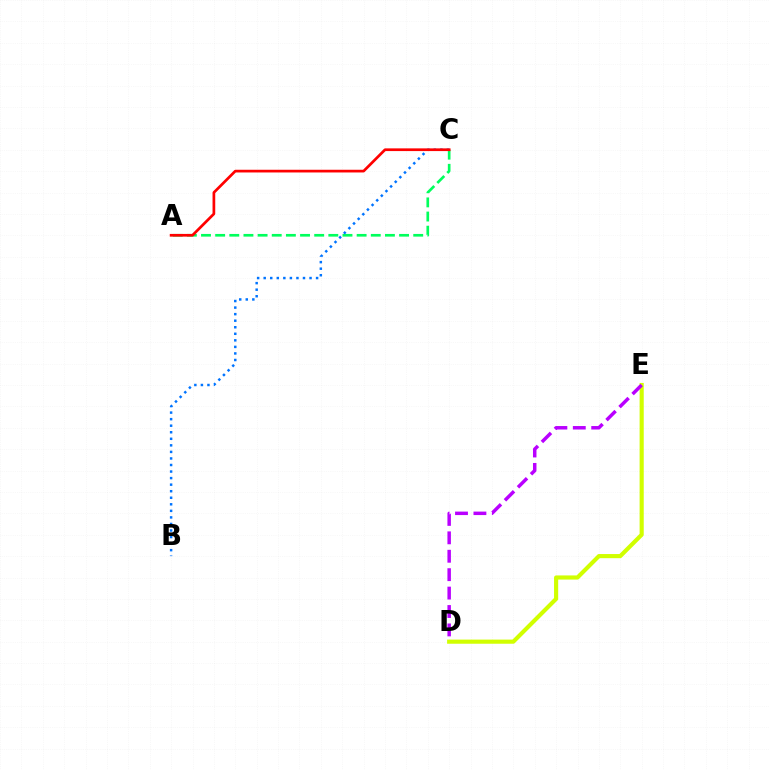{('A', 'C'): [{'color': '#00ff5c', 'line_style': 'dashed', 'thickness': 1.92}, {'color': '#ff0000', 'line_style': 'solid', 'thickness': 1.95}], ('B', 'C'): [{'color': '#0074ff', 'line_style': 'dotted', 'thickness': 1.78}], ('D', 'E'): [{'color': '#d1ff00', 'line_style': 'solid', 'thickness': 2.98}, {'color': '#b900ff', 'line_style': 'dashed', 'thickness': 2.5}]}